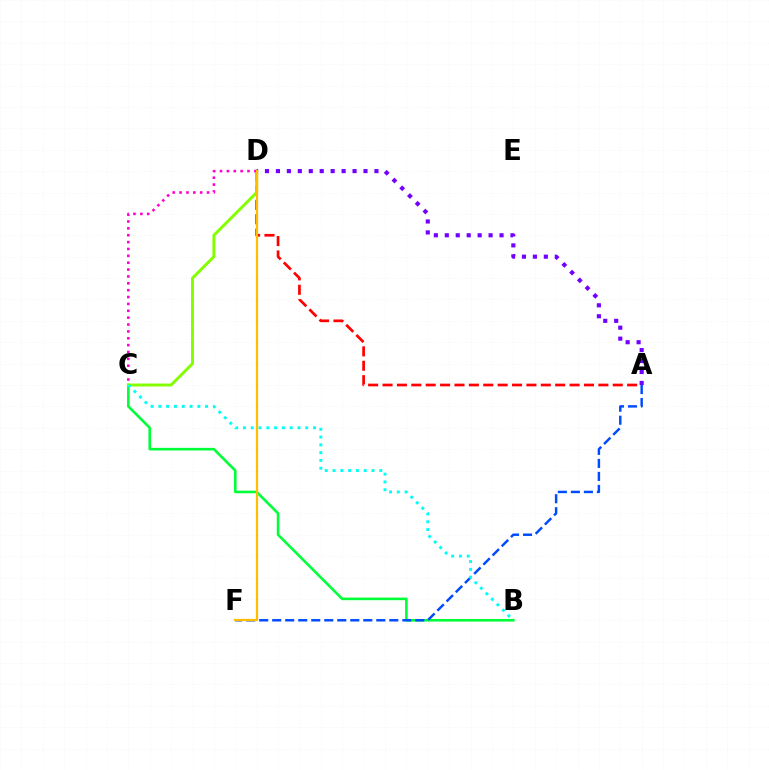{('B', 'C'): [{'color': '#00ff39', 'line_style': 'solid', 'thickness': 1.88}, {'color': '#00fff6', 'line_style': 'dotted', 'thickness': 2.12}], ('A', 'F'): [{'color': '#004bff', 'line_style': 'dashed', 'thickness': 1.77}], ('A', 'D'): [{'color': '#ff0000', 'line_style': 'dashed', 'thickness': 1.95}, {'color': '#7200ff', 'line_style': 'dotted', 'thickness': 2.97}], ('C', 'D'): [{'color': '#84ff00', 'line_style': 'solid', 'thickness': 2.12}, {'color': '#ff00cf', 'line_style': 'dotted', 'thickness': 1.87}], ('D', 'F'): [{'color': '#ffbd00', 'line_style': 'solid', 'thickness': 1.61}]}